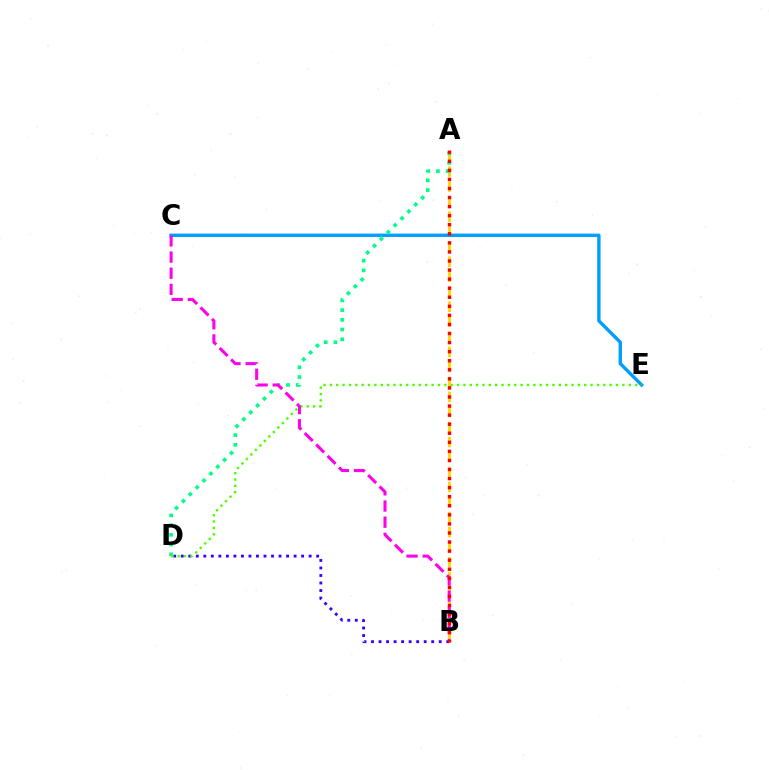{('A', 'B'): [{'color': '#ffd500', 'line_style': 'dashed', 'thickness': 2.04}, {'color': '#ff0000', 'line_style': 'dotted', 'thickness': 2.46}], ('C', 'E'): [{'color': '#009eff', 'line_style': 'solid', 'thickness': 2.42}], ('A', 'D'): [{'color': '#00ff86', 'line_style': 'dotted', 'thickness': 2.64}], ('B', 'D'): [{'color': '#3700ff', 'line_style': 'dotted', 'thickness': 2.04}], ('D', 'E'): [{'color': '#4fff00', 'line_style': 'dotted', 'thickness': 1.73}], ('B', 'C'): [{'color': '#ff00ed', 'line_style': 'dashed', 'thickness': 2.19}]}